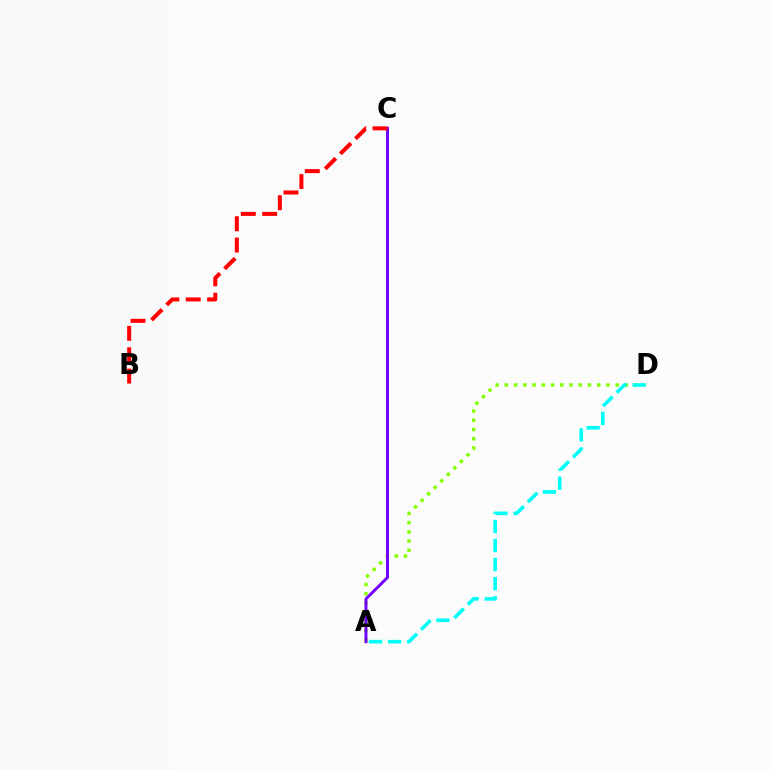{('A', 'D'): [{'color': '#84ff00', 'line_style': 'dotted', 'thickness': 2.51}, {'color': '#00fff6', 'line_style': 'dashed', 'thickness': 2.59}], ('A', 'C'): [{'color': '#7200ff', 'line_style': 'solid', 'thickness': 2.12}], ('B', 'C'): [{'color': '#ff0000', 'line_style': 'dashed', 'thickness': 2.9}]}